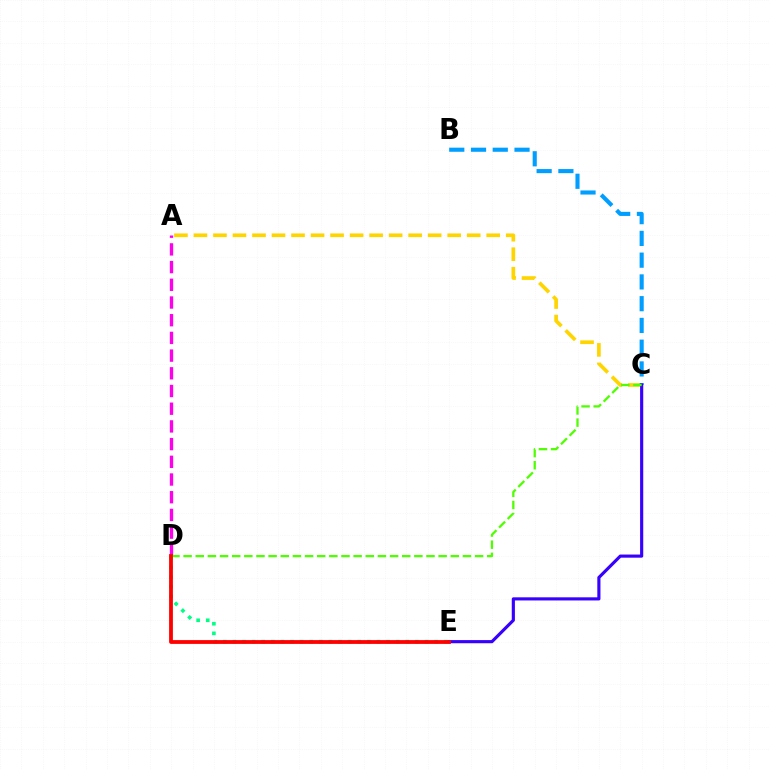{('A', 'D'): [{'color': '#ff00ed', 'line_style': 'dashed', 'thickness': 2.4}], ('A', 'C'): [{'color': '#ffd500', 'line_style': 'dashed', 'thickness': 2.65}], ('D', 'E'): [{'color': '#00ff86', 'line_style': 'dotted', 'thickness': 2.61}, {'color': '#ff0000', 'line_style': 'solid', 'thickness': 2.74}], ('B', 'C'): [{'color': '#009eff', 'line_style': 'dashed', 'thickness': 2.96}], ('C', 'E'): [{'color': '#3700ff', 'line_style': 'solid', 'thickness': 2.26}], ('C', 'D'): [{'color': '#4fff00', 'line_style': 'dashed', 'thickness': 1.65}]}